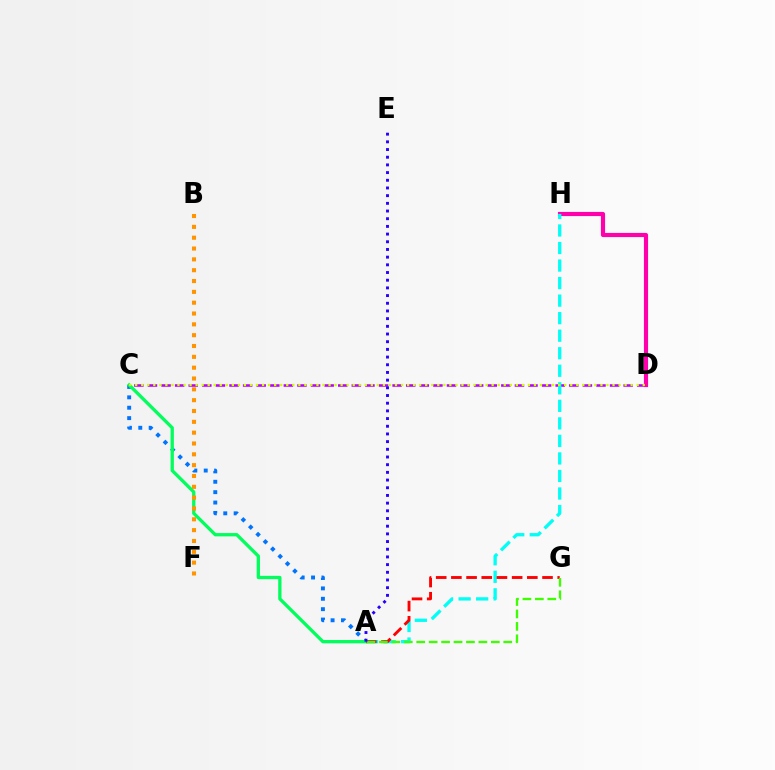{('C', 'D'): [{'color': '#b900ff', 'line_style': 'dashed', 'thickness': 1.85}, {'color': '#d1ff00', 'line_style': 'dotted', 'thickness': 1.64}], ('D', 'H'): [{'color': '#ff00ac', 'line_style': 'solid', 'thickness': 2.99}], ('A', 'H'): [{'color': '#00fff6', 'line_style': 'dashed', 'thickness': 2.38}], ('A', 'C'): [{'color': '#0074ff', 'line_style': 'dotted', 'thickness': 2.82}, {'color': '#00ff5c', 'line_style': 'solid', 'thickness': 2.37}], ('A', 'G'): [{'color': '#ff0000', 'line_style': 'dashed', 'thickness': 2.06}, {'color': '#3dff00', 'line_style': 'dashed', 'thickness': 1.69}], ('B', 'F'): [{'color': '#ff9400', 'line_style': 'dotted', 'thickness': 2.94}], ('A', 'E'): [{'color': '#2500ff', 'line_style': 'dotted', 'thickness': 2.09}]}